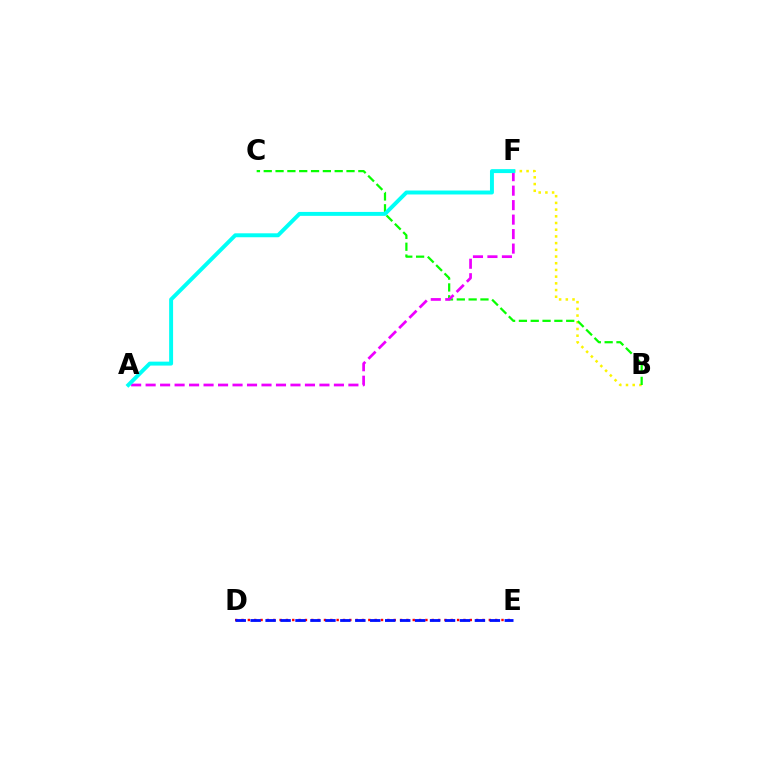{('D', 'E'): [{'color': '#ff0000', 'line_style': 'dotted', 'thickness': 1.72}, {'color': '#0010ff', 'line_style': 'dashed', 'thickness': 2.03}], ('B', 'F'): [{'color': '#fcf500', 'line_style': 'dotted', 'thickness': 1.82}], ('B', 'C'): [{'color': '#08ff00', 'line_style': 'dashed', 'thickness': 1.61}], ('A', 'F'): [{'color': '#ee00ff', 'line_style': 'dashed', 'thickness': 1.97}, {'color': '#00fff6', 'line_style': 'solid', 'thickness': 2.84}]}